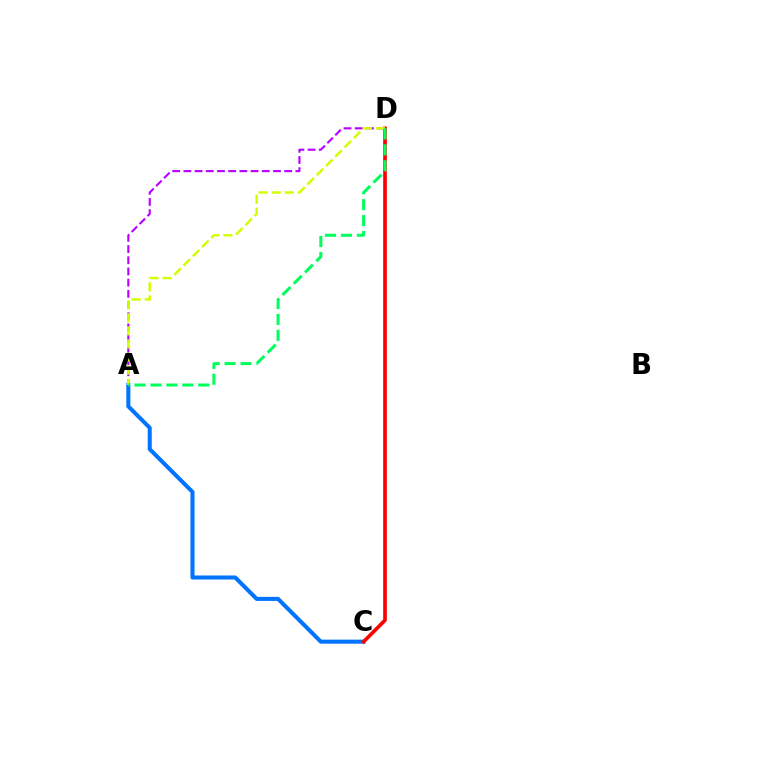{('A', 'D'): [{'color': '#b900ff', 'line_style': 'dashed', 'thickness': 1.52}, {'color': '#d1ff00', 'line_style': 'dashed', 'thickness': 1.78}, {'color': '#00ff5c', 'line_style': 'dashed', 'thickness': 2.16}], ('A', 'C'): [{'color': '#0074ff', 'line_style': 'solid', 'thickness': 2.91}], ('C', 'D'): [{'color': '#ff0000', 'line_style': 'solid', 'thickness': 2.63}]}